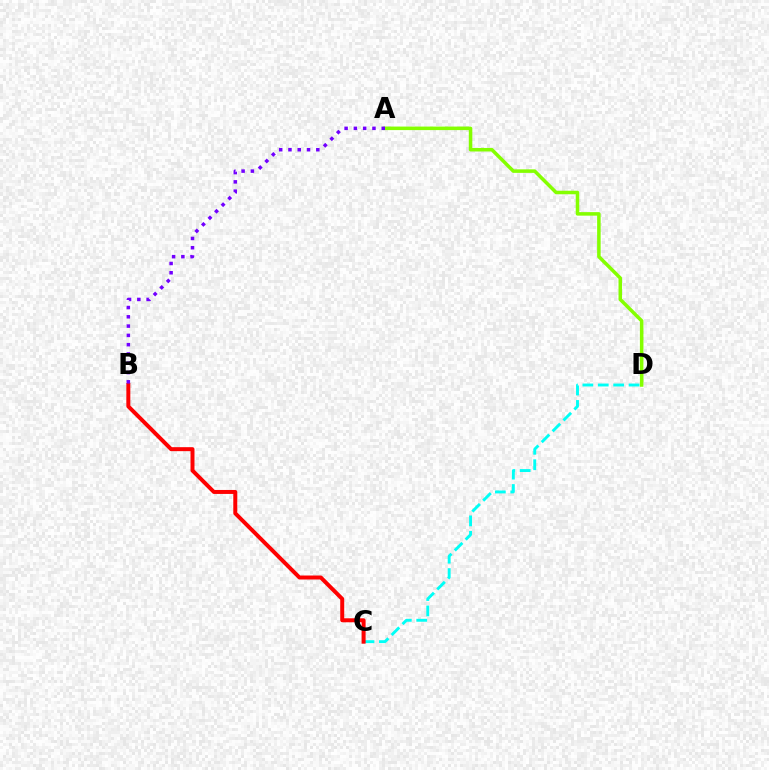{('C', 'D'): [{'color': '#00fff6', 'line_style': 'dashed', 'thickness': 2.09}], ('B', 'C'): [{'color': '#ff0000', 'line_style': 'solid', 'thickness': 2.86}], ('A', 'D'): [{'color': '#84ff00', 'line_style': 'solid', 'thickness': 2.54}], ('A', 'B'): [{'color': '#7200ff', 'line_style': 'dotted', 'thickness': 2.52}]}